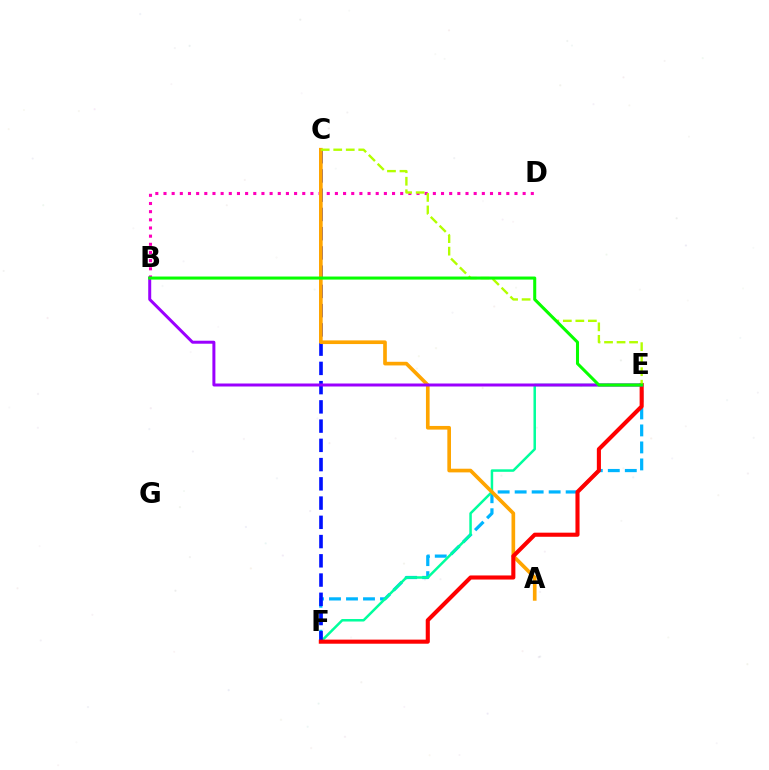{('B', 'D'): [{'color': '#ff00bd', 'line_style': 'dotted', 'thickness': 2.22}], ('E', 'F'): [{'color': '#00b5ff', 'line_style': 'dashed', 'thickness': 2.31}, {'color': '#00ff9d', 'line_style': 'solid', 'thickness': 1.8}, {'color': '#ff0000', 'line_style': 'solid', 'thickness': 2.95}], ('C', 'F'): [{'color': '#0010ff', 'line_style': 'dashed', 'thickness': 2.61}], ('A', 'C'): [{'color': '#ffa500', 'line_style': 'solid', 'thickness': 2.64}], ('B', 'E'): [{'color': '#9b00ff', 'line_style': 'solid', 'thickness': 2.15}, {'color': '#08ff00', 'line_style': 'solid', 'thickness': 2.19}], ('C', 'E'): [{'color': '#b3ff00', 'line_style': 'dashed', 'thickness': 1.7}]}